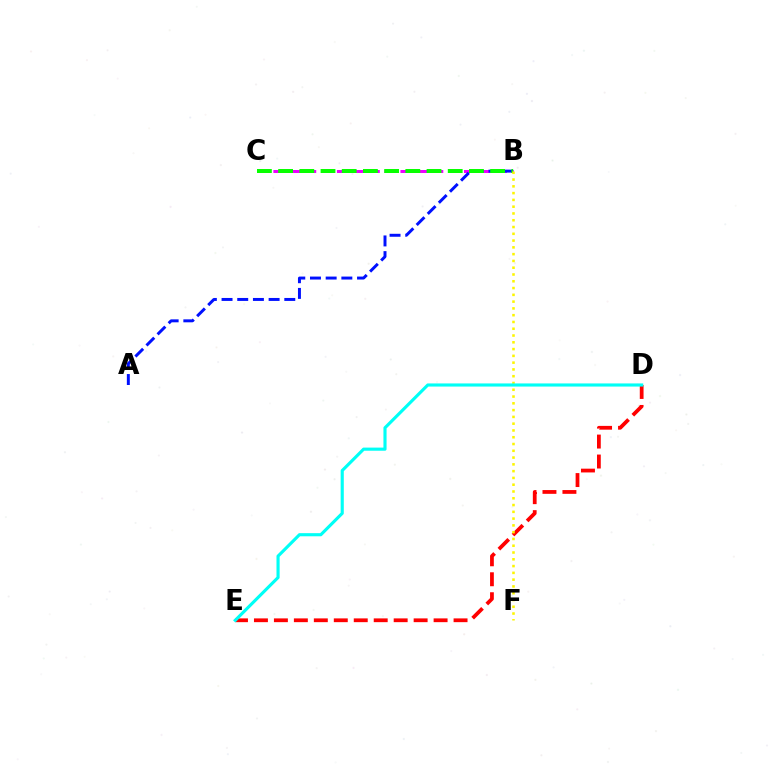{('B', 'C'): [{'color': '#ee00ff', 'line_style': 'dashed', 'thickness': 2.16}, {'color': '#08ff00', 'line_style': 'dashed', 'thickness': 2.88}], ('A', 'B'): [{'color': '#0010ff', 'line_style': 'dashed', 'thickness': 2.13}], ('D', 'E'): [{'color': '#ff0000', 'line_style': 'dashed', 'thickness': 2.71}, {'color': '#00fff6', 'line_style': 'solid', 'thickness': 2.26}], ('B', 'F'): [{'color': '#fcf500', 'line_style': 'dotted', 'thickness': 1.84}]}